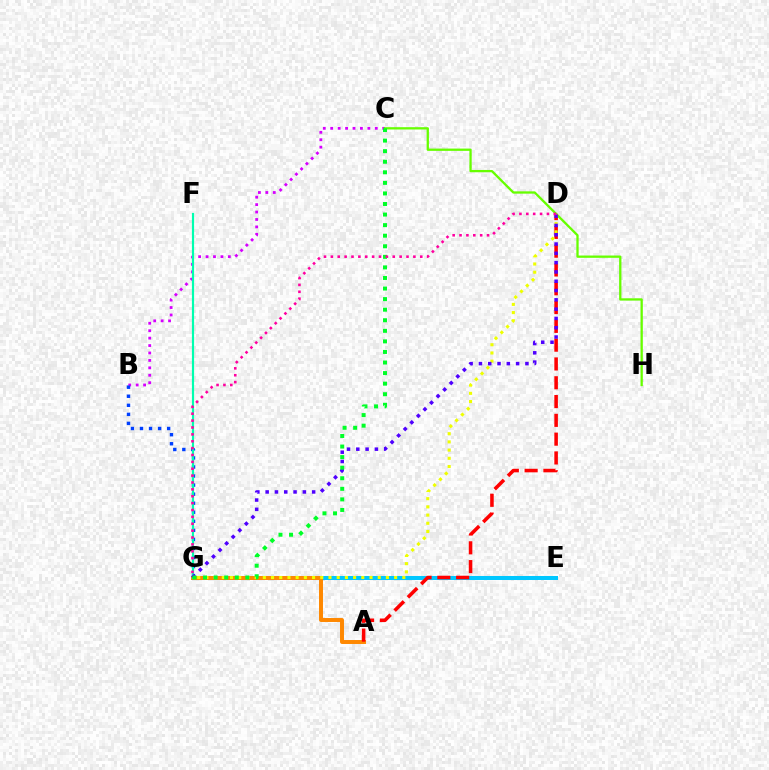{('B', 'C'): [{'color': '#d600ff', 'line_style': 'dotted', 'thickness': 2.02}], ('C', 'H'): [{'color': '#66ff00', 'line_style': 'solid', 'thickness': 1.65}], ('E', 'G'): [{'color': '#00c7ff', 'line_style': 'solid', 'thickness': 2.89}], ('A', 'G'): [{'color': '#ff8800', 'line_style': 'solid', 'thickness': 2.85}], ('B', 'G'): [{'color': '#003fff', 'line_style': 'dotted', 'thickness': 2.46}], ('A', 'D'): [{'color': '#ff0000', 'line_style': 'dashed', 'thickness': 2.55}], ('D', 'G'): [{'color': '#eeff00', 'line_style': 'dotted', 'thickness': 2.23}, {'color': '#4f00ff', 'line_style': 'dotted', 'thickness': 2.53}, {'color': '#ff00a0', 'line_style': 'dotted', 'thickness': 1.87}], ('F', 'G'): [{'color': '#00ffaf', 'line_style': 'solid', 'thickness': 1.57}], ('C', 'G'): [{'color': '#00ff27', 'line_style': 'dotted', 'thickness': 2.87}]}